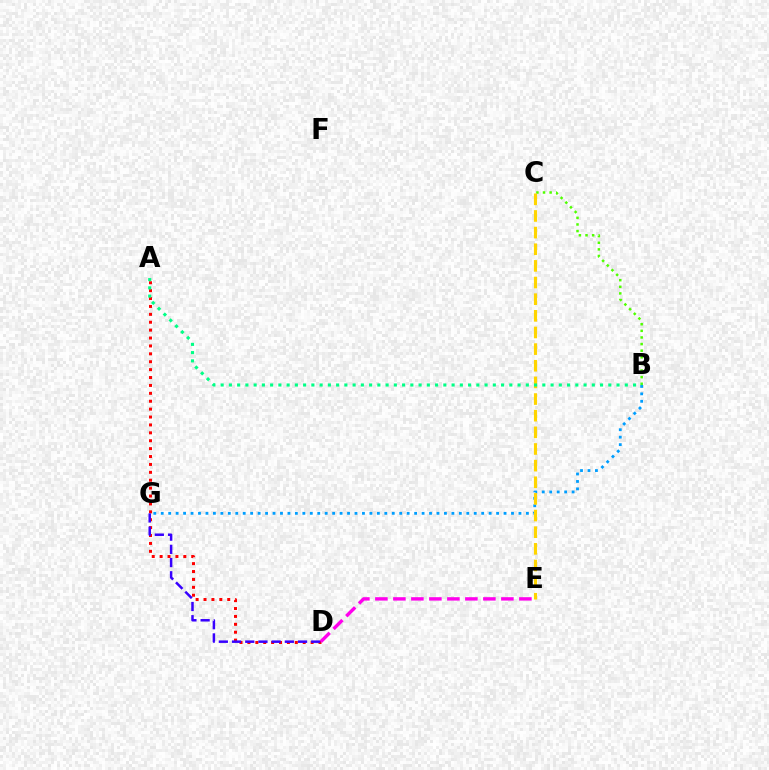{('B', 'C'): [{'color': '#4fff00', 'line_style': 'dotted', 'thickness': 1.8}], ('A', 'D'): [{'color': '#ff0000', 'line_style': 'dotted', 'thickness': 2.15}], ('D', 'G'): [{'color': '#3700ff', 'line_style': 'dashed', 'thickness': 1.79}], ('B', 'G'): [{'color': '#009eff', 'line_style': 'dotted', 'thickness': 2.02}], ('D', 'E'): [{'color': '#ff00ed', 'line_style': 'dashed', 'thickness': 2.45}], ('C', 'E'): [{'color': '#ffd500', 'line_style': 'dashed', 'thickness': 2.26}], ('A', 'B'): [{'color': '#00ff86', 'line_style': 'dotted', 'thickness': 2.24}]}